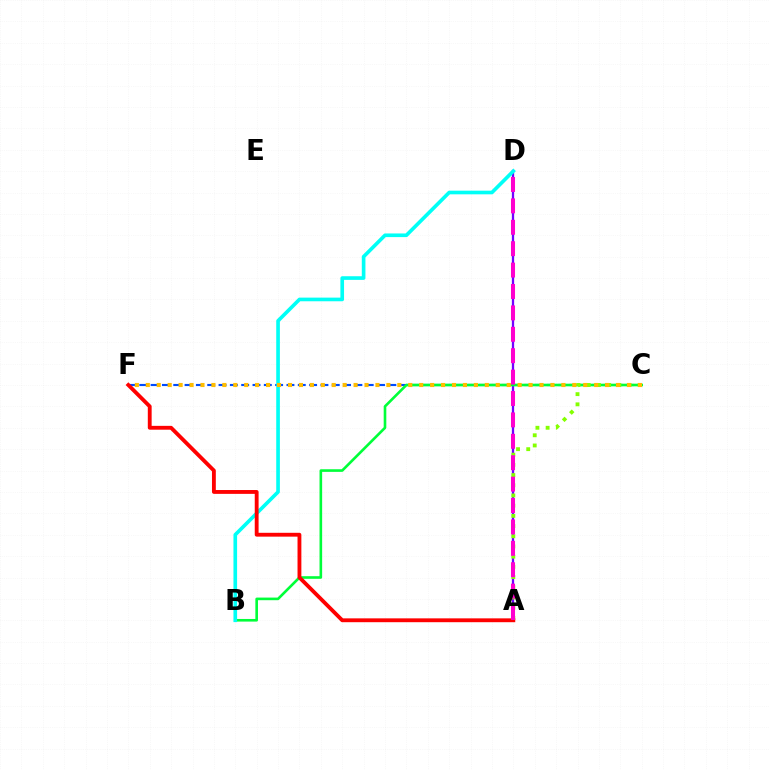{('A', 'D'): [{'color': '#7200ff', 'line_style': 'solid', 'thickness': 1.65}, {'color': '#ff00cf', 'line_style': 'dashed', 'thickness': 2.91}], ('C', 'F'): [{'color': '#004bff', 'line_style': 'dashed', 'thickness': 1.54}, {'color': '#ffbd00', 'line_style': 'dotted', 'thickness': 2.97}], ('B', 'C'): [{'color': '#00ff39', 'line_style': 'solid', 'thickness': 1.89}], ('A', 'C'): [{'color': '#84ff00', 'line_style': 'dotted', 'thickness': 2.77}], ('B', 'D'): [{'color': '#00fff6', 'line_style': 'solid', 'thickness': 2.63}], ('A', 'F'): [{'color': '#ff0000', 'line_style': 'solid', 'thickness': 2.77}]}